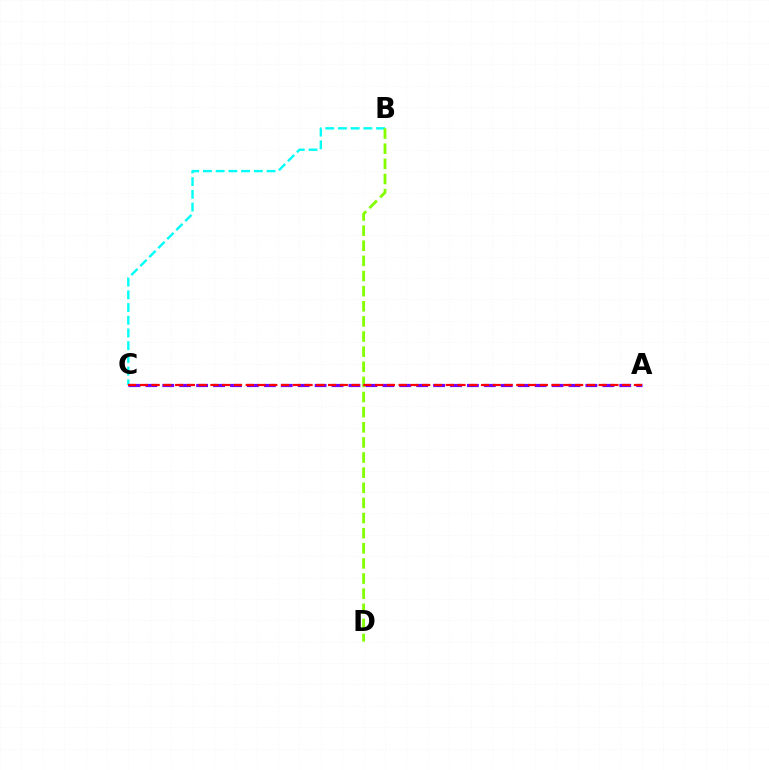{('B', 'C'): [{'color': '#00fff6', 'line_style': 'dashed', 'thickness': 1.73}], ('B', 'D'): [{'color': '#84ff00', 'line_style': 'dashed', 'thickness': 2.05}], ('A', 'C'): [{'color': '#7200ff', 'line_style': 'dashed', 'thickness': 2.3}, {'color': '#ff0000', 'line_style': 'dashed', 'thickness': 1.6}]}